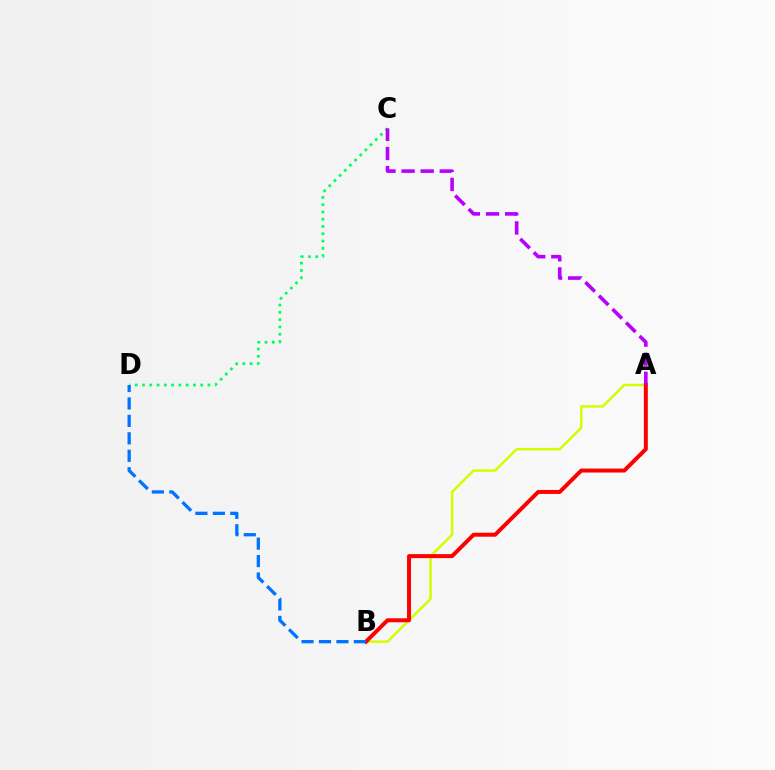{('C', 'D'): [{'color': '#00ff5c', 'line_style': 'dotted', 'thickness': 1.98}], ('A', 'B'): [{'color': '#d1ff00', 'line_style': 'solid', 'thickness': 1.8}, {'color': '#ff0000', 'line_style': 'solid', 'thickness': 2.86}], ('A', 'C'): [{'color': '#b900ff', 'line_style': 'dashed', 'thickness': 2.6}], ('B', 'D'): [{'color': '#0074ff', 'line_style': 'dashed', 'thickness': 2.37}]}